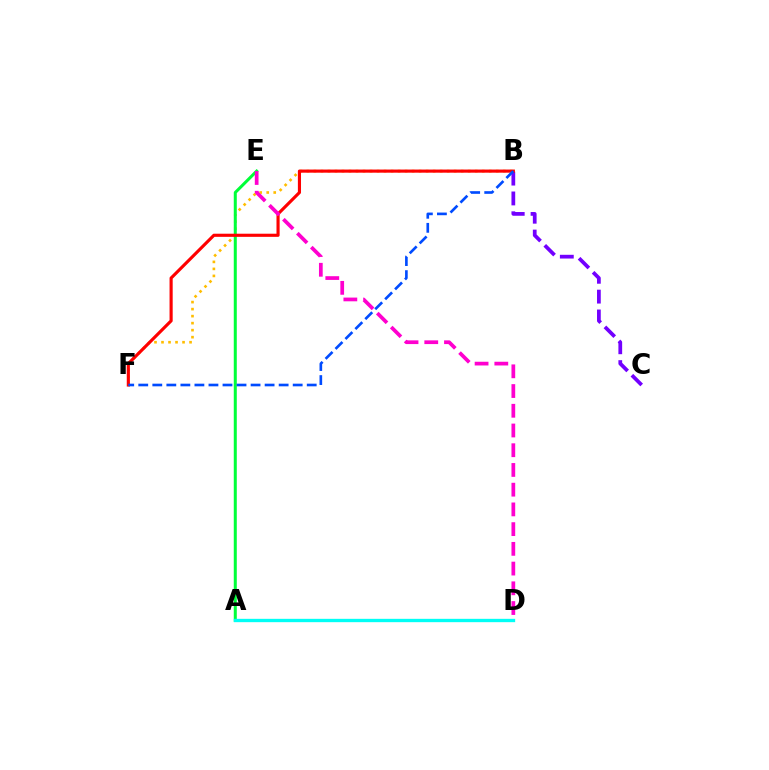{('A', 'D'): [{'color': '#84ff00', 'line_style': 'dashed', 'thickness': 2.16}, {'color': '#00fff6', 'line_style': 'solid', 'thickness': 2.4}], ('B', 'F'): [{'color': '#ffbd00', 'line_style': 'dotted', 'thickness': 1.9}, {'color': '#ff0000', 'line_style': 'solid', 'thickness': 2.26}, {'color': '#004bff', 'line_style': 'dashed', 'thickness': 1.91}], ('B', 'C'): [{'color': '#7200ff', 'line_style': 'dashed', 'thickness': 2.69}], ('A', 'E'): [{'color': '#00ff39', 'line_style': 'solid', 'thickness': 2.17}], ('D', 'E'): [{'color': '#ff00cf', 'line_style': 'dashed', 'thickness': 2.68}]}